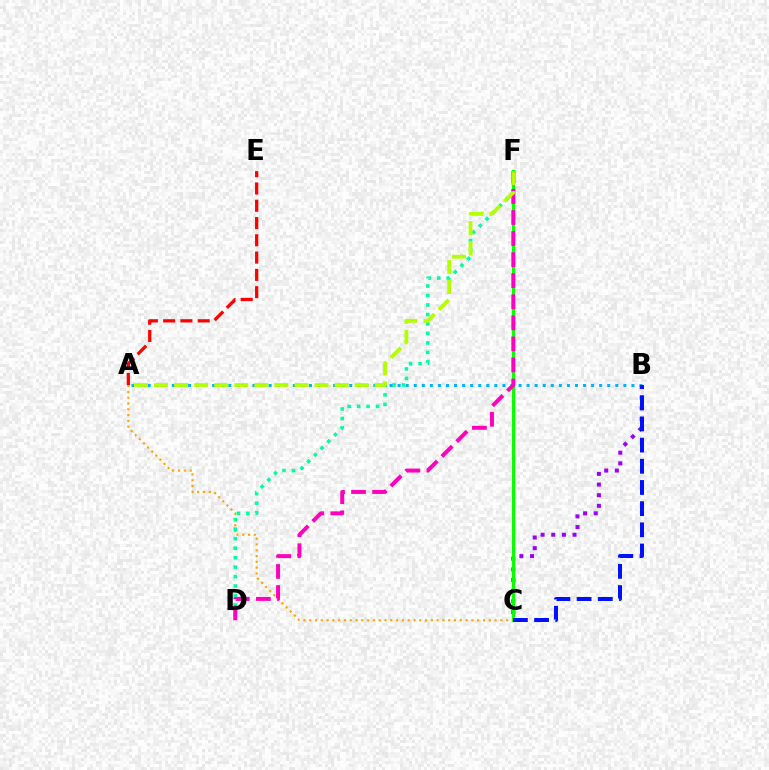{('A', 'C'): [{'color': '#ffa500', 'line_style': 'dotted', 'thickness': 1.57}], ('B', 'C'): [{'color': '#9b00ff', 'line_style': 'dotted', 'thickness': 2.89}, {'color': '#0010ff', 'line_style': 'dashed', 'thickness': 2.88}], ('C', 'F'): [{'color': '#08ff00', 'line_style': 'solid', 'thickness': 2.29}], ('D', 'F'): [{'color': '#00ff9d', 'line_style': 'dotted', 'thickness': 2.57}, {'color': '#ff00bd', 'line_style': 'dashed', 'thickness': 2.86}], ('A', 'B'): [{'color': '#00b5ff', 'line_style': 'dotted', 'thickness': 2.19}], ('A', 'F'): [{'color': '#b3ff00', 'line_style': 'dashed', 'thickness': 2.73}], ('A', 'E'): [{'color': '#ff0000', 'line_style': 'dashed', 'thickness': 2.35}]}